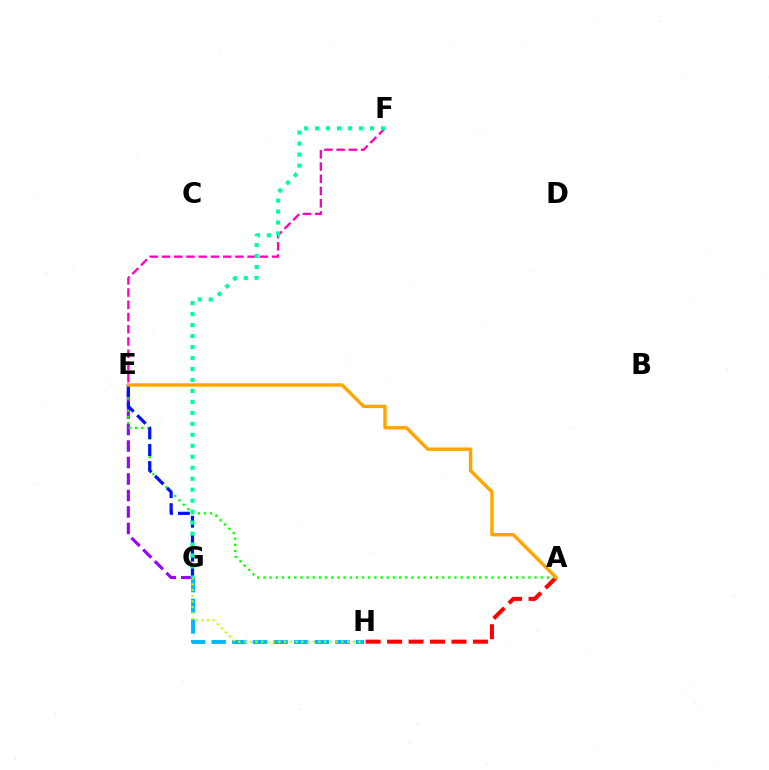{('E', 'F'): [{'color': '#ff00bd', 'line_style': 'dashed', 'thickness': 1.66}], ('G', 'H'): [{'color': '#00b5ff', 'line_style': 'dashed', 'thickness': 2.8}, {'color': '#b3ff00', 'line_style': 'dotted', 'thickness': 1.56}], ('A', 'H'): [{'color': '#ff0000', 'line_style': 'dashed', 'thickness': 2.92}], ('E', 'G'): [{'color': '#9b00ff', 'line_style': 'dashed', 'thickness': 2.24}, {'color': '#0010ff', 'line_style': 'dashed', 'thickness': 2.31}], ('A', 'E'): [{'color': '#08ff00', 'line_style': 'dotted', 'thickness': 1.67}, {'color': '#ffa500', 'line_style': 'solid', 'thickness': 2.45}], ('F', 'G'): [{'color': '#00ff9d', 'line_style': 'dotted', 'thickness': 2.98}]}